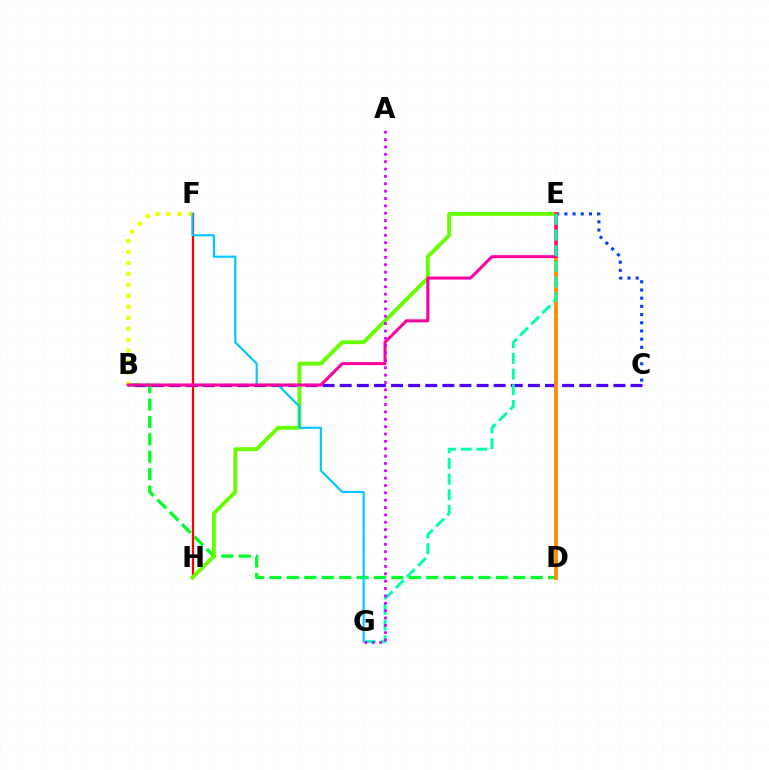{('B', 'D'): [{'color': '#00ff27', 'line_style': 'dashed', 'thickness': 2.37}], ('C', 'E'): [{'color': '#003fff', 'line_style': 'dotted', 'thickness': 2.23}], ('B', 'C'): [{'color': '#4f00ff', 'line_style': 'dashed', 'thickness': 2.32}], ('F', 'H'): [{'color': '#ff0000', 'line_style': 'solid', 'thickness': 1.65}], ('B', 'F'): [{'color': '#eeff00', 'line_style': 'dotted', 'thickness': 2.98}], ('E', 'H'): [{'color': '#66ff00', 'line_style': 'solid', 'thickness': 2.78}], ('D', 'E'): [{'color': '#ff8800', 'line_style': 'solid', 'thickness': 2.73}], ('F', 'G'): [{'color': '#00c7ff', 'line_style': 'solid', 'thickness': 1.55}], ('B', 'E'): [{'color': '#ff00a0', 'line_style': 'solid', 'thickness': 2.19}], ('E', 'G'): [{'color': '#00ffaf', 'line_style': 'dashed', 'thickness': 2.13}], ('A', 'G'): [{'color': '#d600ff', 'line_style': 'dotted', 'thickness': 2.0}]}